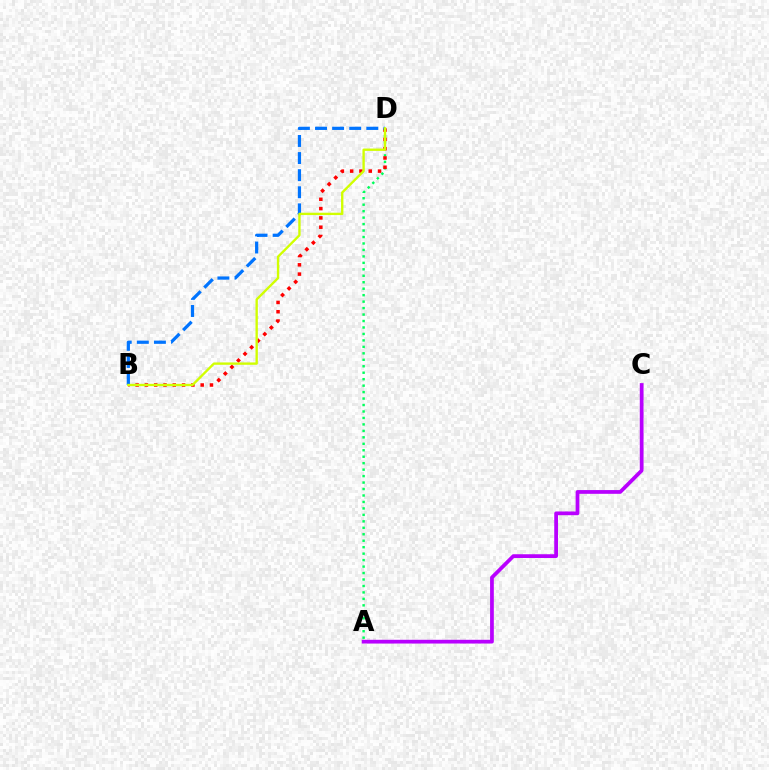{('A', 'D'): [{'color': '#00ff5c', 'line_style': 'dotted', 'thickness': 1.76}], ('A', 'C'): [{'color': '#b900ff', 'line_style': 'solid', 'thickness': 2.7}], ('B', 'D'): [{'color': '#ff0000', 'line_style': 'dotted', 'thickness': 2.53}, {'color': '#0074ff', 'line_style': 'dashed', 'thickness': 2.32}, {'color': '#d1ff00', 'line_style': 'solid', 'thickness': 1.69}]}